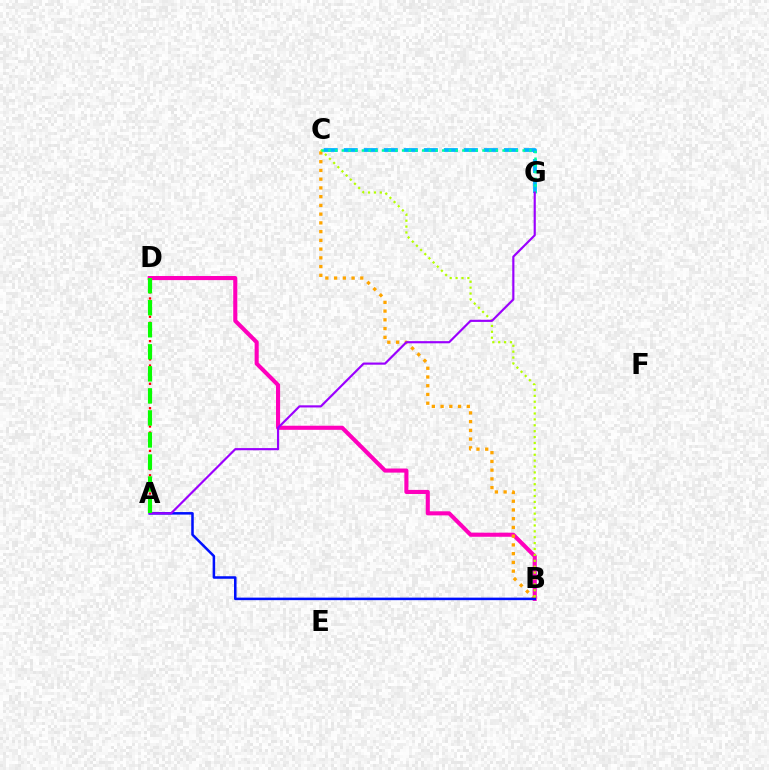{('B', 'D'): [{'color': '#ff00bd', 'line_style': 'solid', 'thickness': 2.94}], ('C', 'G'): [{'color': '#00b5ff', 'line_style': 'dashed', 'thickness': 2.72}, {'color': '#00ff9d', 'line_style': 'dotted', 'thickness': 1.82}], ('B', 'C'): [{'color': '#ffa500', 'line_style': 'dotted', 'thickness': 2.37}, {'color': '#b3ff00', 'line_style': 'dotted', 'thickness': 1.6}], ('A', 'B'): [{'color': '#0010ff', 'line_style': 'solid', 'thickness': 1.82}], ('A', 'D'): [{'color': '#ff0000', 'line_style': 'dotted', 'thickness': 1.66}, {'color': '#08ff00', 'line_style': 'dashed', 'thickness': 2.99}], ('A', 'G'): [{'color': '#9b00ff', 'line_style': 'solid', 'thickness': 1.56}]}